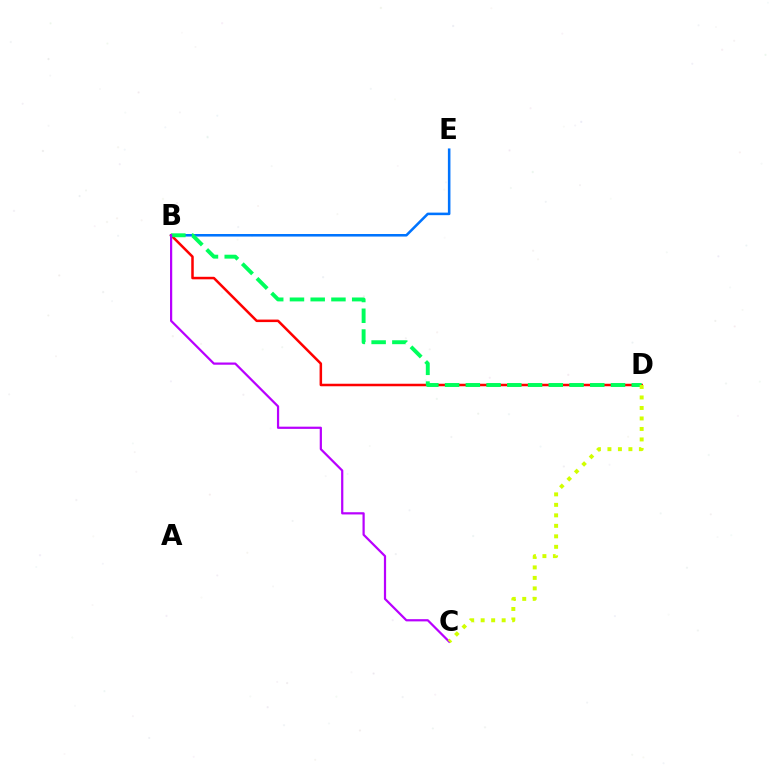{('B', 'E'): [{'color': '#0074ff', 'line_style': 'solid', 'thickness': 1.84}], ('B', 'D'): [{'color': '#ff0000', 'line_style': 'solid', 'thickness': 1.81}, {'color': '#00ff5c', 'line_style': 'dashed', 'thickness': 2.82}], ('B', 'C'): [{'color': '#b900ff', 'line_style': 'solid', 'thickness': 1.6}], ('C', 'D'): [{'color': '#d1ff00', 'line_style': 'dotted', 'thickness': 2.85}]}